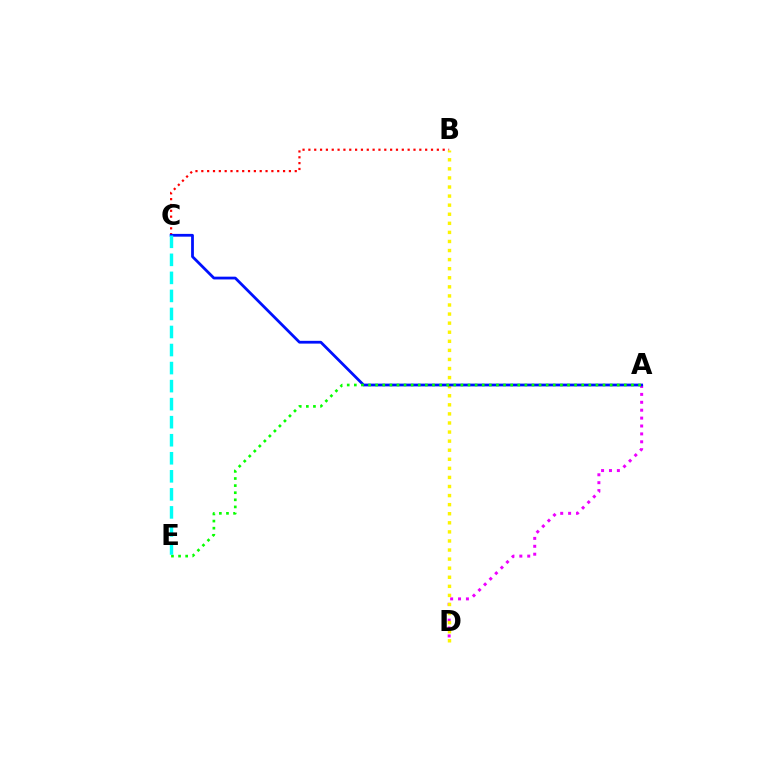{('B', 'C'): [{'color': '#ff0000', 'line_style': 'dotted', 'thickness': 1.59}], ('A', 'D'): [{'color': '#ee00ff', 'line_style': 'dotted', 'thickness': 2.15}], ('B', 'D'): [{'color': '#fcf500', 'line_style': 'dotted', 'thickness': 2.47}], ('A', 'C'): [{'color': '#0010ff', 'line_style': 'solid', 'thickness': 2.0}], ('A', 'E'): [{'color': '#08ff00', 'line_style': 'dotted', 'thickness': 1.93}], ('C', 'E'): [{'color': '#00fff6', 'line_style': 'dashed', 'thickness': 2.45}]}